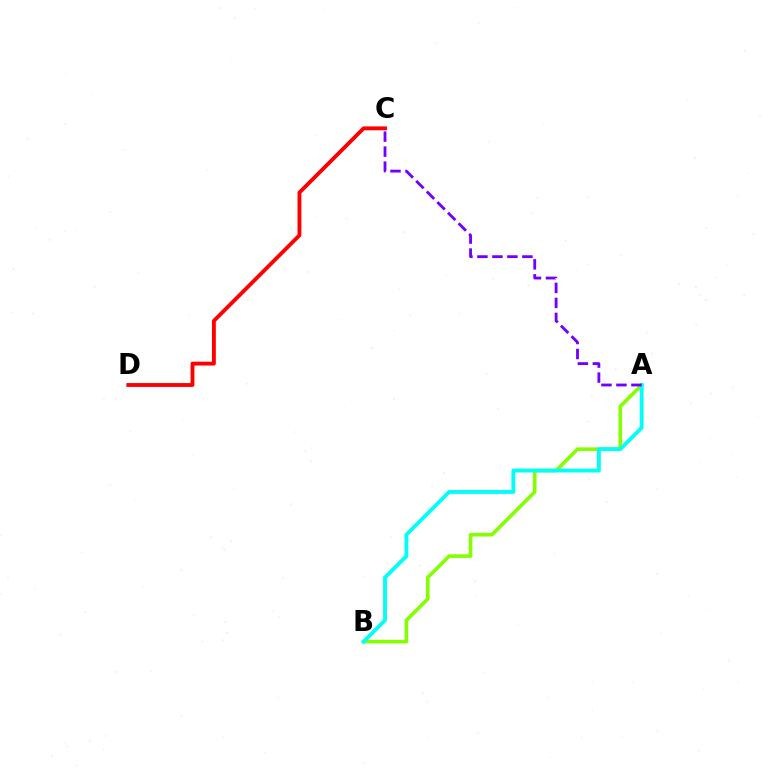{('A', 'B'): [{'color': '#84ff00', 'line_style': 'solid', 'thickness': 2.59}, {'color': '#00fff6', 'line_style': 'solid', 'thickness': 2.77}], ('C', 'D'): [{'color': '#ff0000', 'line_style': 'solid', 'thickness': 2.78}], ('A', 'C'): [{'color': '#7200ff', 'line_style': 'dashed', 'thickness': 2.04}]}